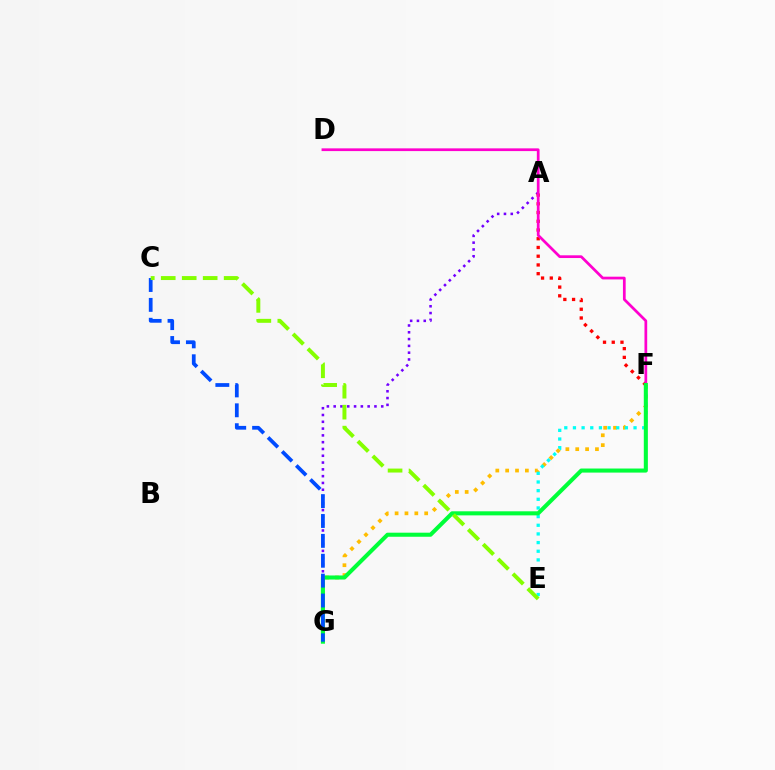{('F', 'G'): [{'color': '#ffbd00', 'line_style': 'dotted', 'thickness': 2.68}, {'color': '#00ff39', 'line_style': 'solid', 'thickness': 2.93}], ('A', 'G'): [{'color': '#7200ff', 'line_style': 'dotted', 'thickness': 1.85}], ('A', 'F'): [{'color': '#ff0000', 'line_style': 'dotted', 'thickness': 2.37}], ('E', 'F'): [{'color': '#00fff6', 'line_style': 'dotted', 'thickness': 2.35}], ('D', 'F'): [{'color': '#ff00cf', 'line_style': 'solid', 'thickness': 1.96}], ('C', 'G'): [{'color': '#004bff', 'line_style': 'dashed', 'thickness': 2.7}], ('C', 'E'): [{'color': '#84ff00', 'line_style': 'dashed', 'thickness': 2.85}]}